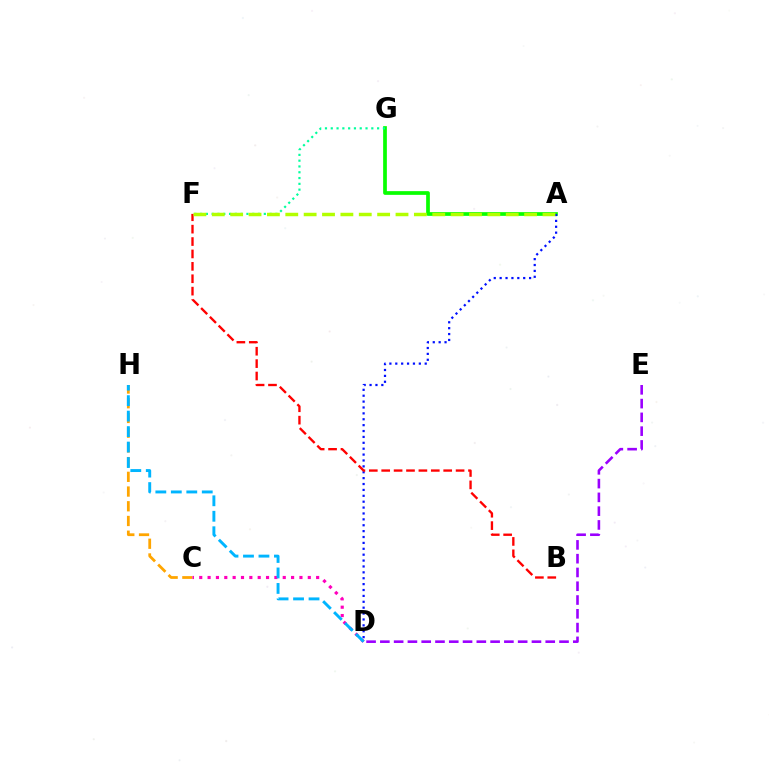{('C', 'H'): [{'color': '#ffa500', 'line_style': 'dashed', 'thickness': 2.0}], ('A', 'G'): [{'color': '#08ff00', 'line_style': 'solid', 'thickness': 2.67}], ('F', 'G'): [{'color': '#00ff9d', 'line_style': 'dotted', 'thickness': 1.57}], ('C', 'D'): [{'color': '#ff00bd', 'line_style': 'dotted', 'thickness': 2.27}], ('A', 'D'): [{'color': '#0010ff', 'line_style': 'dotted', 'thickness': 1.6}], ('B', 'F'): [{'color': '#ff0000', 'line_style': 'dashed', 'thickness': 1.68}], ('A', 'F'): [{'color': '#b3ff00', 'line_style': 'dashed', 'thickness': 2.5}], ('D', 'H'): [{'color': '#00b5ff', 'line_style': 'dashed', 'thickness': 2.1}], ('D', 'E'): [{'color': '#9b00ff', 'line_style': 'dashed', 'thickness': 1.87}]}